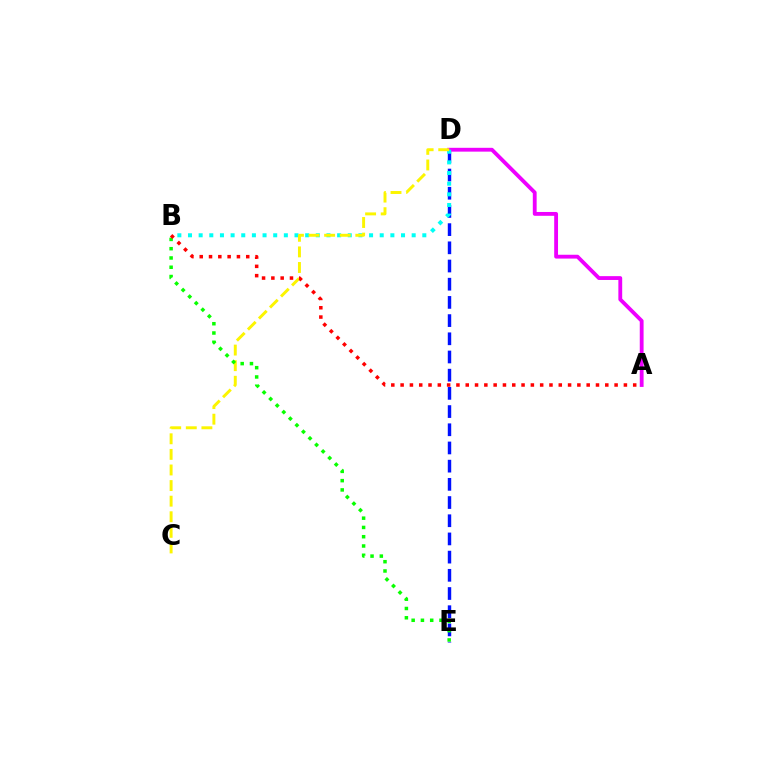{('D', 'E'): [{'color': '#0010ff', 'line_style': 'dashed', 'thickness': 2.47}], ('A', 'D'): [{'color': '#ee00ff', 'line_style': 'solid', 'thickness': 2.76}], ('B', 'D'): [{'color': '#00fff6', 'line_style': 'dotted', 'thickness': 2.89}], ('C', 'D'): [{'color': '#fcf500', 'line_style': 'dashed', 'thickness': 2.12}], ('B', 'E'): [{'color': '#08ff00', 'line_style': 'dotted', 'thickness': 2.52}], ('A', 'B'): [{'color': '#ff0000', 'line_style': 'dotted', 'thickness': 2.53}]}